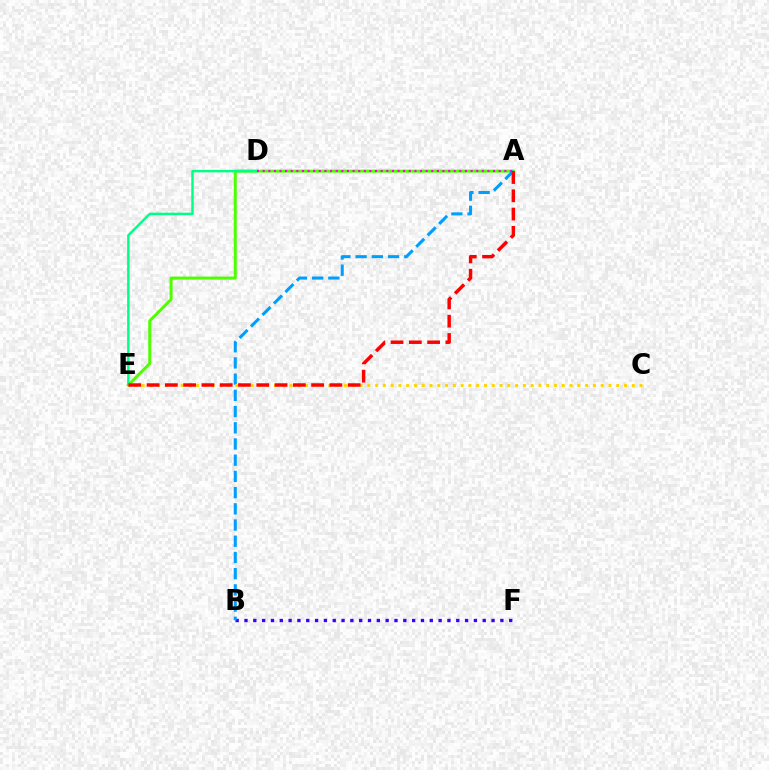{('A', 'E'): [{'color': '#4fff00', 'line_style': 'solid', 'thickness': 2.16}, {'color': '#ff0000', 'line_style': 'dashed', 'thickness': 2.48}], ('B', 'F'): [{'color': '#3700ff', 'line_style': 'dotted', 'thickness': 2.4}], ('A', 'B'): [{'color': '#009eff', 'line_style': 'dashed', 'thickness': 2.2}], ('D', 'E'): [{'color': '#00ff86', 'line_style': 'solid', 'thickness': 1.76}], ('C', 'E'): [{'color': '#ffd500', 'line_style': 'dotted', 'thickness': 2.11}], ('A', 'D'): [{'color': '#ff00ed', 'line_style': 'dotted', 'thickness': 1.53}]}